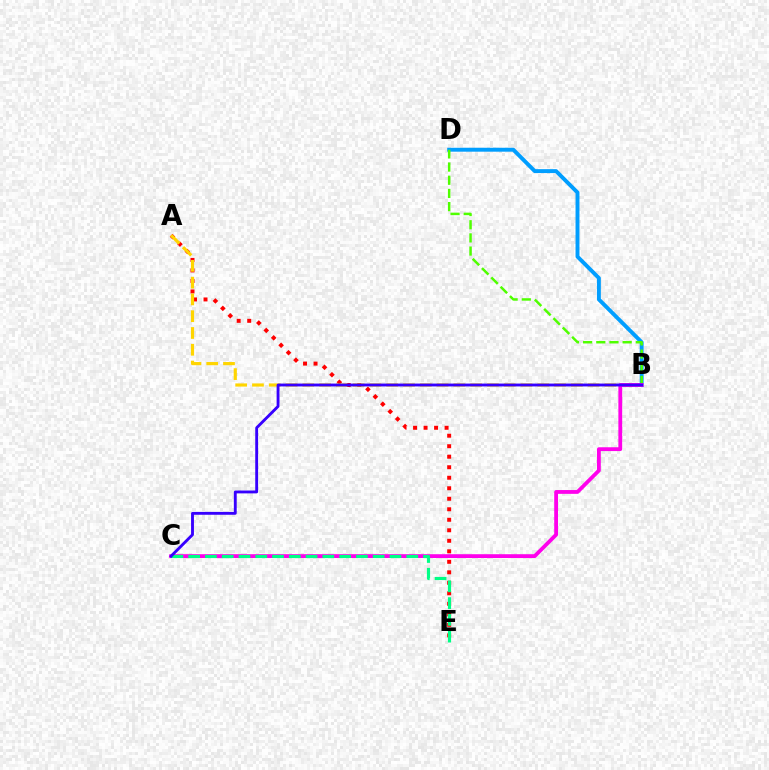{('B', 'D'): [{'color': '#009eff', 'line_style': 'solid', 'thickness': 2.82}, {'color': '#4fff00', 'line_style': 'dashed', 'thickness': 1.79}], ('A', 'E'): [{'color': '#ff0000', 'line_style': 'dotted', 'thickness': 2.85}], ('A', 'B'): [{'color': '#ffd500', 'line_style': 'dashed', 'thickness': 2.28}], ('B', 'C'): [{'color': '#ff00ed', 'line_style': 'solid', 'thickness': 2.74}, {'color': '#3700ff', 'line_style': 'solid', 'thickness': 2.06}], ('C', 'E'): [{'color': '#00ff86', 'line_style': 'dashed', 'thickness': 2.28}]}